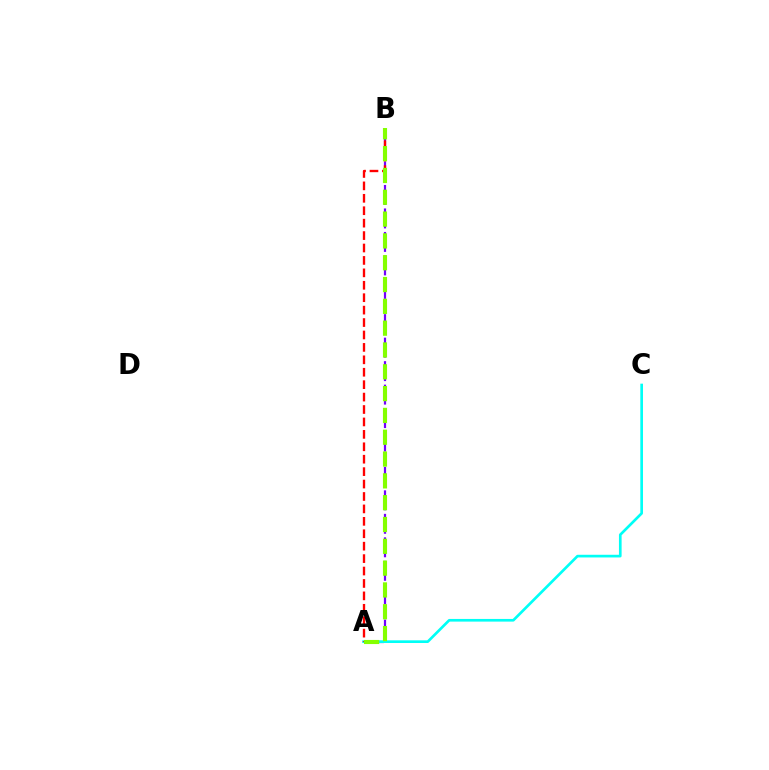{('A', 'B'): [{'color': '#7200ff', 'line_style': 'dashed', 'thickness': 1.6}, {'color': '#ff0000', 'line_style': 'dashed', 'thickness': 1.69}, {'color': '#84ff00', 'line_style': 'dashed', 'thickness': 2.96}], ('A', 'C'): [{'color': '#00fff6', 'line_style': 'solid', 'thickness': 1.93}]}